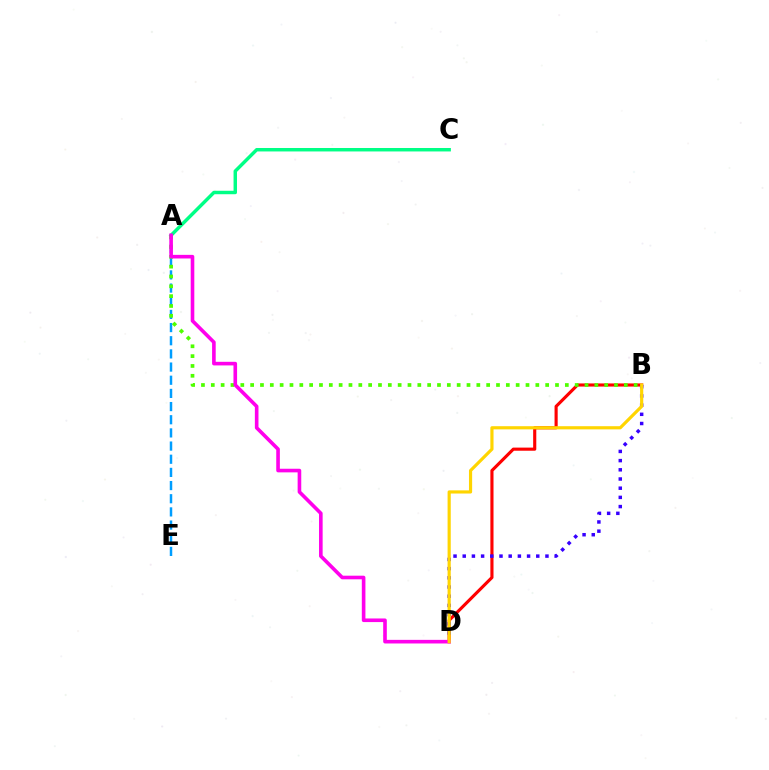{('B', 'D'): [{'color': '#ff0000', 'line_style': 'solid', 'thickness': 2.25}, {'color': '#3700ff', 'line_style': 'dotted', 'thickness': 2.5}, {'color': '#ffd500', 'line_style': 'solid', 'thickness': 2.28}], ('A', 'C'): [{'color': '#00ff86', 'line_style': 'solid', 'thickness': 2.49}], ('A', 'E'): [{'color': '#009eff', 'line_style': 'dashed', 'thickness': 1.79}], ('A', 'B'): [{'color': '#4fff00', 'line_style': 'dotted', 'thickness': 2.67}], ('A', 'D'): [{'color': '#ff00ed', 'line_style': 'solid', 'thickness': 2.6}]}